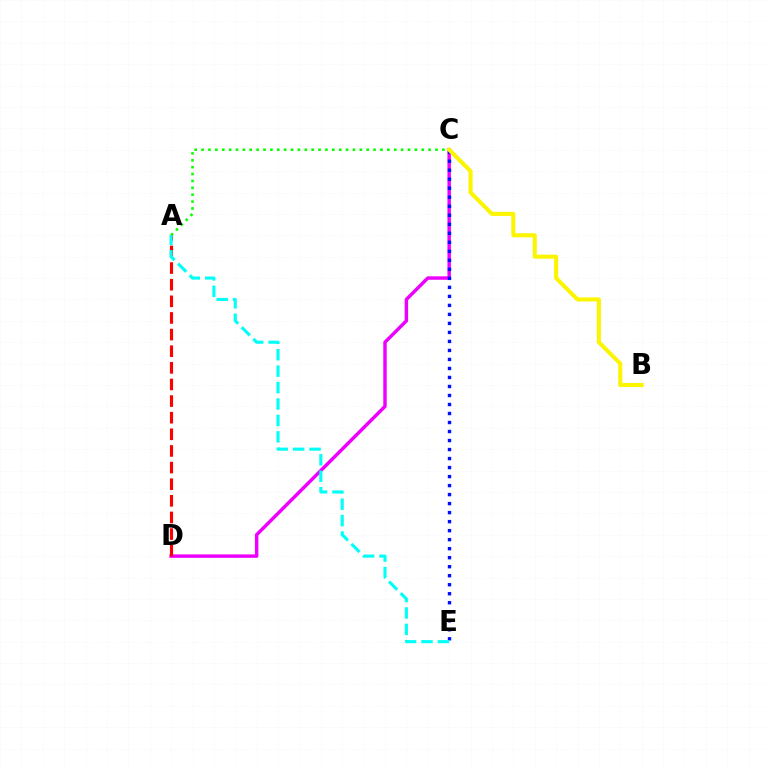{('C', 'D'): [{'color': '#ee00ff', 'line_style': 'solid', 'thickness': 2.48}], ('A', 'C'): [{'color': '#08ff00', 'line_style': 'dotted', 'thickness': 1.87}], ('A', 'D'): [{'color': '#ff0000', 'line_style': 'dashed', 'thickness': 2.26}], ('C', 'E'): [{'color': '#0010ff', 'line_style': 'dotted', 'thickness': 2.45}], ('B', 'C'): [{'color': '#fcf500', 'line_style': 'solid', 'thickness': 2.93}], ('A', 'E'): [{'color': '#00fff6', 'line_style': 'dashed', 'thickness': 2.23}]}